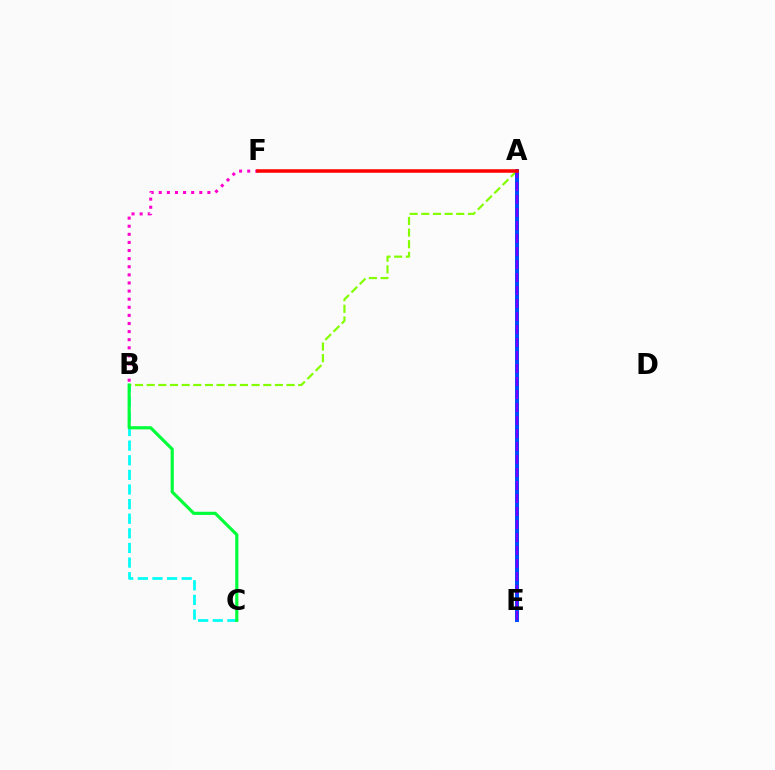{('A', 'E'): [{'color': '#ffbd00', 'line_style': 'dashed', 'thickness': 1.62}, {'color': '#004bff', 'line_style': 'solid', 'thickness': 2.86}, {'color': '#7200ff', 'line_style': 'dashed', 'thickness': 1.77}], ('B', 'F'): [{'color': '#ff00cf', 'line_style': 'dotted', 'thickness': 2.2}], ('B', 'C'): [{'color': '#00fff6', 'line_style': 'dashed', 'thickness': 1.99}, {'color': '#00ff39', 'line_style': 'solid', 'thickness': 2.28}], ('A', 'B'): [{'color': '#84ff00', 'line_style': 'dashed', 'thickness': 1.58}], ('A', 'F'): [{'color': '#ff0000', 'line_style': 'solid', 'thickness': 2.53}]}